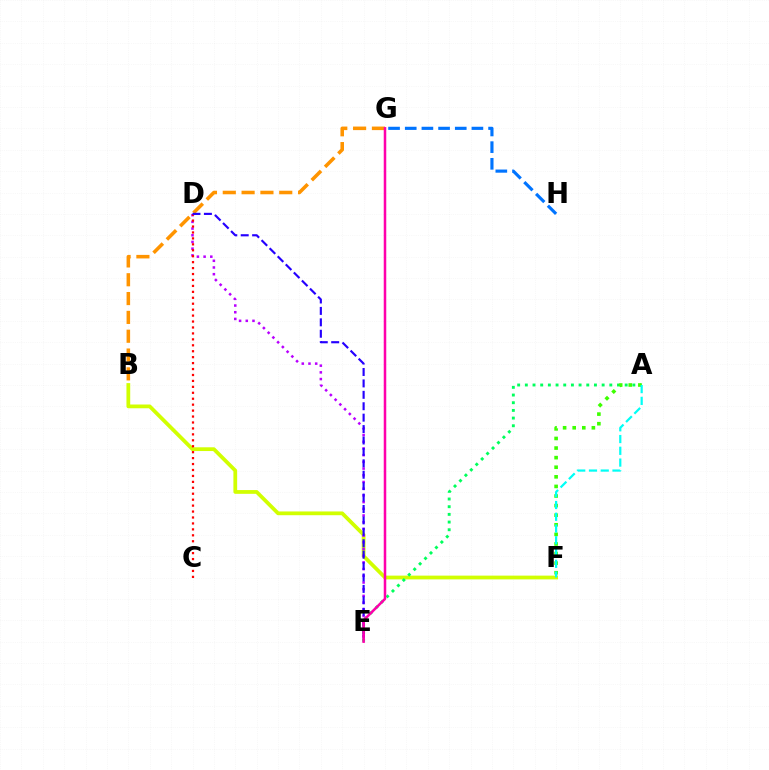{('B', 'F'): [{'color': '#d1ff00', 'line_style': 'solid', 'thickness': 2.71}], ('A', 'E'): [{'color': '#00ff5c', 'line_style': 'dotted', 'thickness': 2.09}], ('D', 'E'): [{'color': '#b900ff', 'line_style': 'dotted', 'thickness': 1.82}, {'color': '#2500ff', 'line_style': 'dashed', 'thickness': 1.55}], ('A', 'F'): [{'color': '#3dff00', 'line_style': 'dotted', 'thickness': 2.61}, {'color': '#00fff6', 'line_style': 'dashed', 'thickness': 1.6}], ('C', 'D'): [{'color': '#ff0000', 'line_style': 'dotted', 'thickness': 1.61}], ('B', 'G'): [{'color': '#ff9400', 'line_style': 'dashed', 'thickness': 2.56}], ('E', 'G'): [{'color': '#ff00ac', 'line_style': 'solid', 'thickness': 1.82}], ('G', 'H'): [{'color': '#0074ff', 'line_style': 'dashed', 'thickness': 2.26}]}